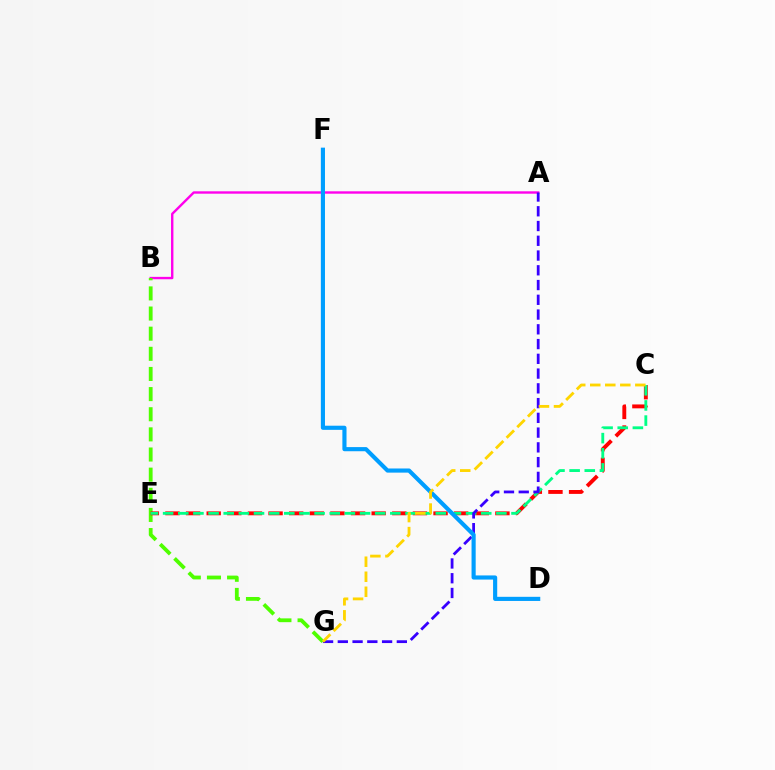{('A', 'B'): [{'color': '#ff00ed', 'line_style': 'solid', 'thickness': 1.72}], ('B', 'G'): [{'color': '#4fff00', 'line_style': 'dashed', 'thickness': 2.74}], ('C', 'E'): [{'color': '#ff0000', 'line_style': 'dashed', 'thickness': 2.8}, {'color': '#00ff86', 'line_style': 'dashed', 'thickness': 2.06}], ('A', 'G'): [{'color': '#3700ff', 'line_style': 'dashed', 'thickness': 2.0}], ('D', 'F'): [{'color': '#009eff', 'line_style': 'solid', 'thickness': 2.98}], ('C', 'G'): [{'color': '#ffd500', 'line_style': 'dashed', 'thickness': 2.04}]}